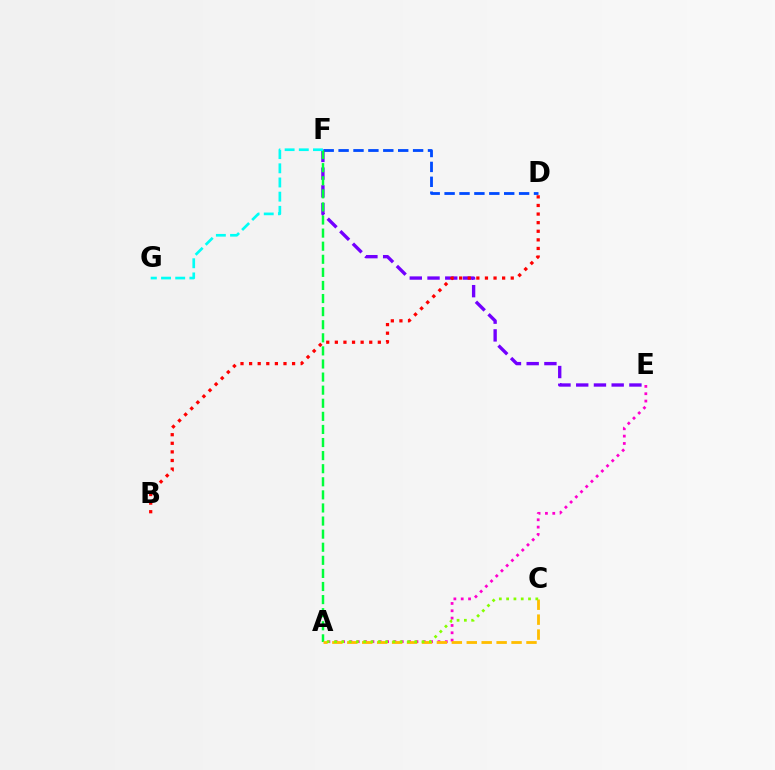{('D', 'F'): [{'color': '#004bff', 'line_style': 'dashed', 'thickness': 2.02}], ('E', 'F'): [{'color': '#7200ff', 'line_style': 'dashed', 'thickness': 2.41}], ('A', 'E'): [{'color': '#ff00cf', 'line_style': 'dotted', 'thickness': 1.99}], ('A', 'F'): [{'color': '#00ff39', 'line_style': 'dashed', 'thickness': 1.78}], ('F', 'G'): [{'color': '#00fff6', 'line_style': 'dashed', 'thickness': 1.93}], ('A', 'C'): [{'color': '#ffbd00', 'line_style': 'dashed', 'thickness': 2.03}, {'color': '#84ff00', 'line_style': 'dotted', 'thickness': 1.98}], ('B', 'D'): [{'color': '#ff0000', 'line_style': 'dotted', 'thickness': 2.34}]}